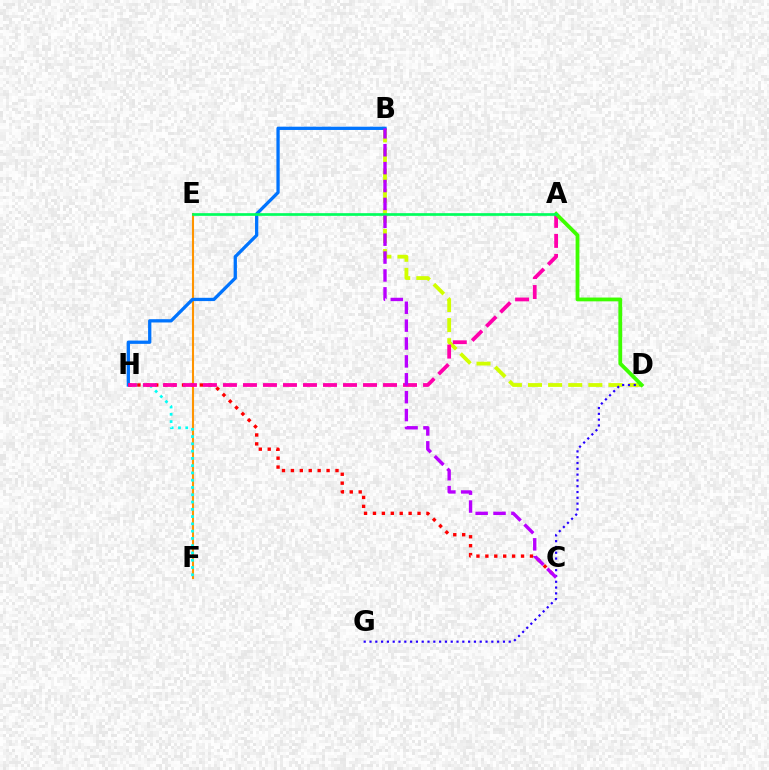{('E', 'F'): [{'color': '#ff9400', 'line_style': 'solid', 'thickness': 1.51}], ('F', 'H'): [{'color': '#00fff6', 'line_style': 'dotted', 'thickness': 1.98}], ('B', 'D'): [{'color': '#d1ff00', 'line_style': 'dashed', 'thickness': 2.73}], ('B', 'H'): [{'color': '#0074ff', 'line_style': 'solid', 'thickness': 2.36}], ('C', 'H'): [{'color': '#ff0000', 'line_style': 'dotted', 'thickness': 2.42}], ('A', 'H'): [{'color': '#ff00ac', 'line_style': 'dashed', 'thickness': 2.72}], ('D', 'G'): [{'color': '#2500ff', 'line_style': 'dotted', 'thickness': 1.58}], ('A', 'D'): [{'color': '#3dff00', 'line_style': 'solid', 'thickness': 2.73}], ('A', 'E'): [{'color': '#00ff5c', 'line_style': 'solid', 'thickness': 1.93}], ('B', 'C'): [{'color': '#b900ff', 'line_style': 'dashed', 'thickness': 2.43}]}